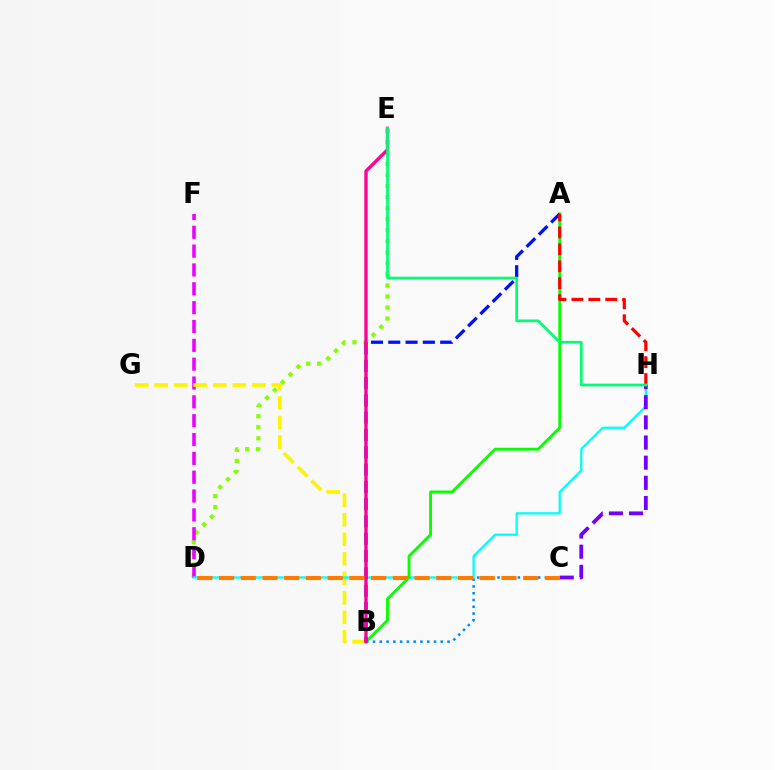{('D', 'E'): [{'color': '#84ff00', 'line_style': 'dotted', 'thickness': 3.0}], ('D', 'F'): [{'color': '#ee00ff', 'line_style': 'dashed', 'thickness': 2.56}], ('B', 'G'): [{'color': '#fcf500', 'line_style': 'dashed', 'thickness': 2.65}], ('D', 'H'): [{'color': '#00fff6', 'line_style': 'solid', 'thickness': 1.63}], ('A', 'B'): [{'color': '#08ff00', 'line_style': 'solid', 'thickness': 2.07}, {'color': '#0010ff', 'line_style': 'dashed', 'thickness': 2.35}], ('B', 'C'): [{'color': '#008cff', 'line_style': 'dotted', 'thickness': 1.84}], ('C', 'H'): [{'color': '#7200ff', 'line_style': 'dashed', 'thickness': 2.74}], ('B', 'E'): [{'color': '#ff0094', 'line_style': 'solid', 'thickness': 2.38}], ('A', 'H'): [{'color': '#ff0000', 'line_style': 'dashed', 'thickness': 2.3}], ('E', 'H'): [{'color': '#00ff74', 'line_style': 'solid', 'thickness': 1.97}], ('C', 'D'): [{'color': '#ff7c00', 'line_style': 'dashed', 'thickness': 2.95}]}